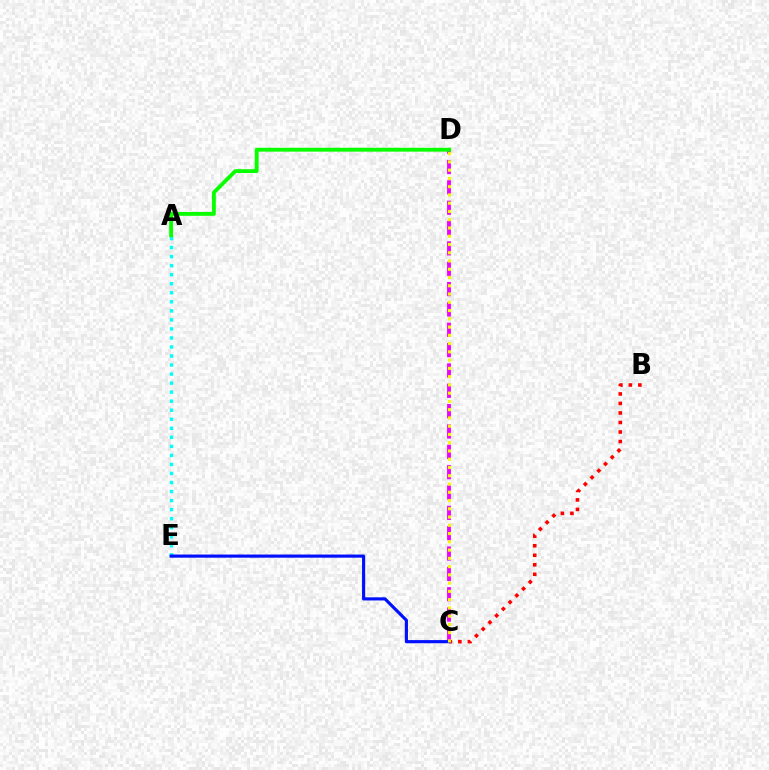{('C', 'D'): [{'color': '#ee00ff', 'line_style': 'dashed', 'thickness': 2.76}, {'color': '#fcf500', 'line_style': 'dotted', 'thickness': 2.24}], ('B', 'C'): [{'color': '#ff0000', 'line_style': 'dotted', 'thickness': 2.58}], ('A', 'E'): [{'color': '#00fff6', 'line_style': 'dotted', 'thickness': 2.46}], ('C', 'E'): [{'color': '#0010ff', 'line_style': 'solid', 'thickness': 2.26}], ('A', 'D'): [{'color': '#08ff00', 'line_style': 'solid', 'thickness': 2.77}]}